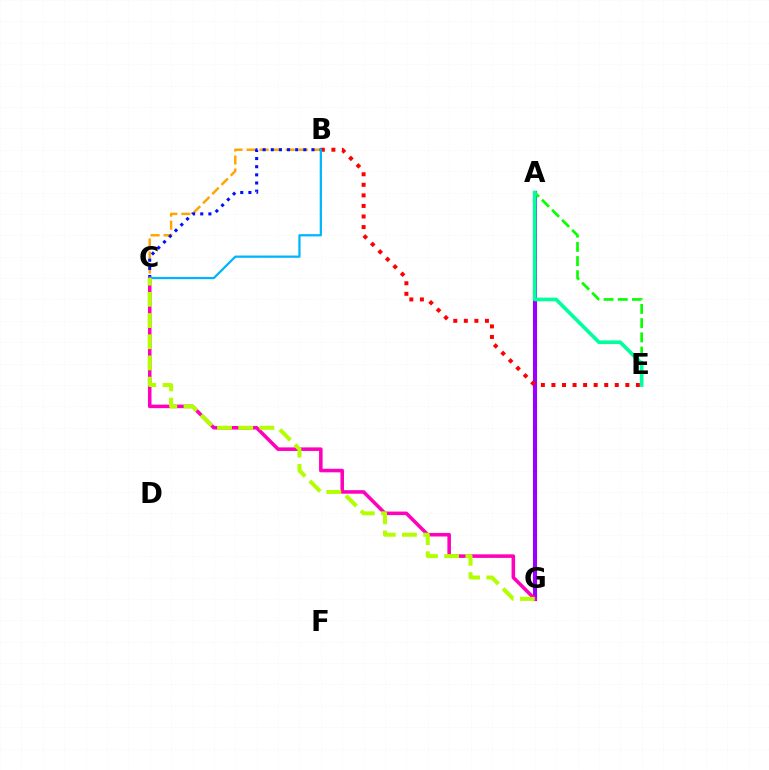{('B', 'C'): [{'color': '#ffa500', 'line_style': 'dashed', 'thickness': 1.77}, {'color': '#0010ff', 'line_style': 'dotted', 'thickness': 2.21}, {'color': '#00b5ff', 'line_style': 'solid', 'thickness': 1.62}], ('A', 'G'): [{'color': '#9b00ff', 'line_style': 'solid', 'thickness': 2.95}], ('B', 'E'): [{'color': '#ff0000', 'line_style': 'dotted', 'thickness': 2.87}], ('A', 'E'): [{'color': '#08ff00', 'line_style': 'dashed', 'thickness': 1.93}, {'color': '#00ff9d', 'line_style': 'solid', 'thickness': 2.65}], ('C', 'G'): [{'color': '#ff00bd', 'line_style': 'solid', 'thickness': 2.55}, {'color': '#b3ff00', 'line_style': 'dashed', 'thickness': 2.88}]}